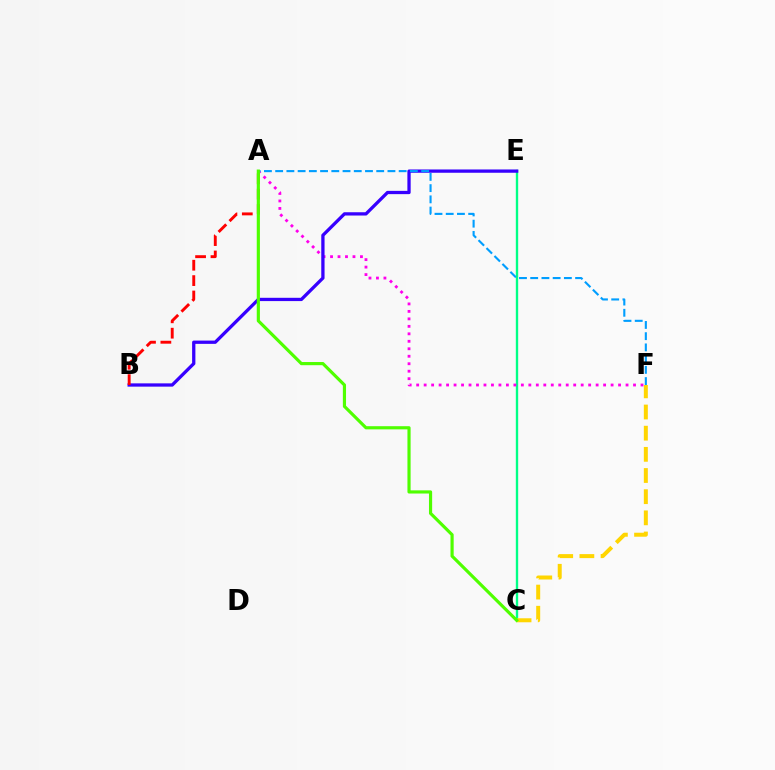{('C', 'E'): [{'color': '#00ff86', 'line_style': 'solid', 'thickness': 1.7}], ('C', 'F'): [{'color': '#ffd500', 'line_style': 'dashed', 'thickness': 2.88}], ('A', 'F'): [{'color': '#ff00ed', 'line_style': 'dotted', 'thickness': 2.03}, {'color': '#009eff', 'line_style': 'dashed', 'thickness': 1.53}], ('B', 'E'): [{'color': '#3700ff', 'line_style': 'solid', 'thickness': 2.36}], ('A', 'B'): [{'color': '#ff0000', 'line_style': 'dashed', 'thickness': 2.09}], ('A', 'C'): [{'color': '#4fff00', 'line_style': 'solid', 'thickness': 2.28}]}